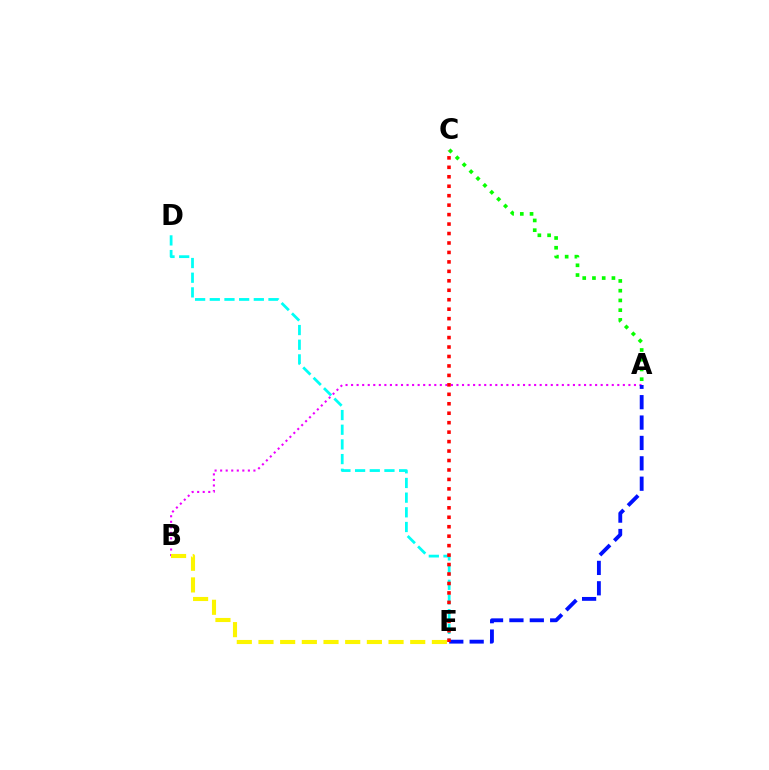{('A', 'B'): [{'color': '#ee00ff', 'line_style': 'dotted', 'thickness': 1.51}], ('D', 'E'): [{'color': '#00fff6', 'line_style': 'dashed', 'thickness': 1.99}], ('A', 'E'): [{'color': '#0010ff', 'line_style': 'dashed', 'thickness': 2.77}], ('A', 'C'): [{'color': '#08ff00', 'line_style': 'dotted', 'thickness': 2.65}], ('B', 'E'): [{'color': '#fcf500', 'line_style': 'dashed', 'thickness': 2.94}], ('C', 'E'): [{'color': '#ff0000', 'line_style': 'dotted', 'thickness': 2.57}]}